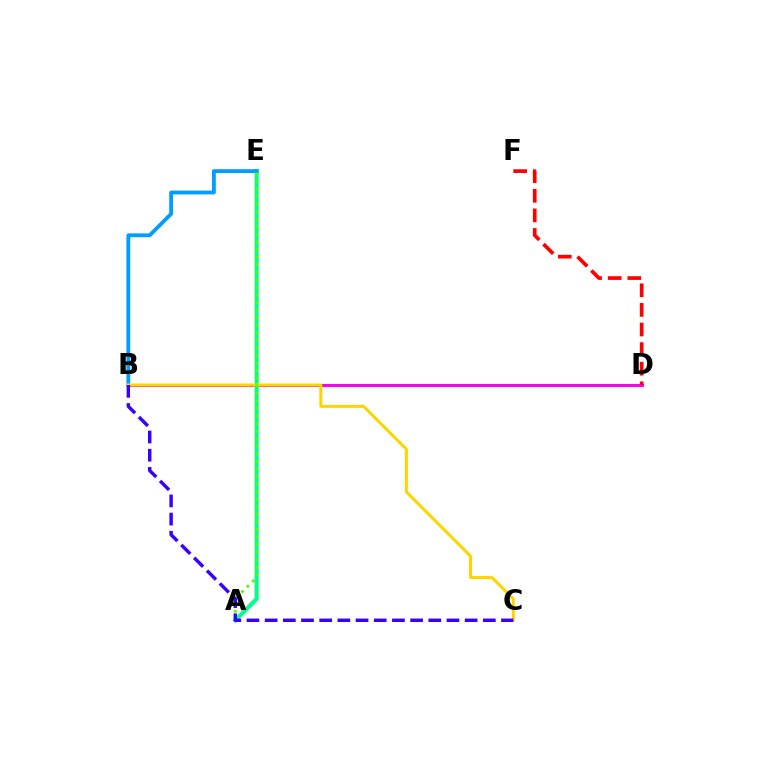{('B', 'D'): [{'color': '#ff00ed', 'line_style': 'solid', 'thickness': 2.15}], ('A', 'E'): [{'color': '#00ff86', 'line_style': 'solid', 'thickness': 2.92}, {'color': '#4fff00', 'line_style': 'dotted', 'thickness': 2.05}], ('B', 'E'): [{'color': '#009eff', 'line_style': 'solid', 'thickness': 2.75}], ('B', 'C'): [{'color': '#ffd500', 'line_style': 'solid', 'thickness': 2.18}, {'color': '#3700ff', 'line_style': 'dashed', 'thickness': 2.47}], ('D', 'F'): [{'color': '#ff0000', 'line_style': 'dashed', 'thickness': 2.66}]}